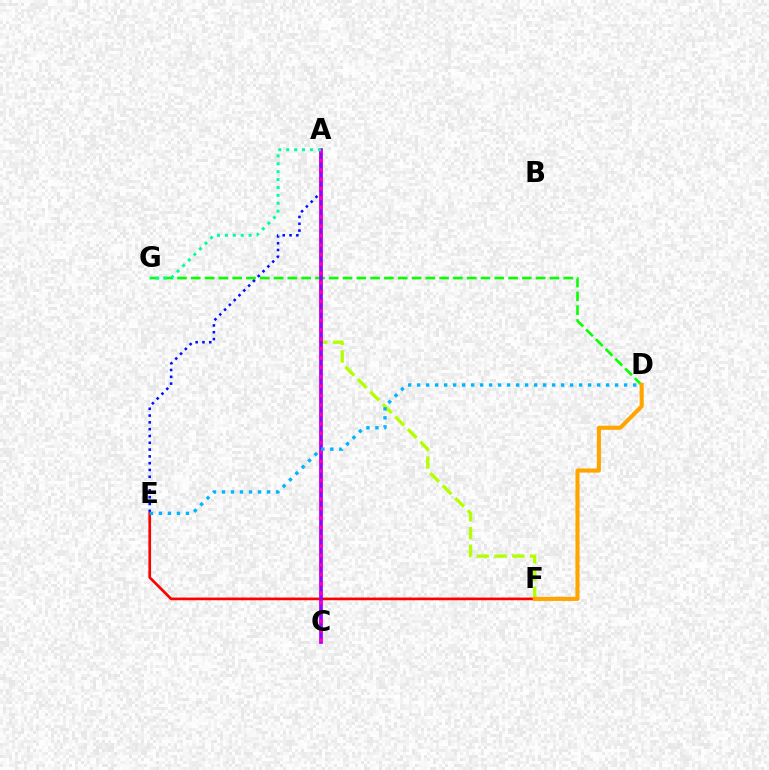{('E', 'F'): [{'color': '#ff0000', 'line_style': 'solid', 'thickness': 1.94}], ('A', 'F'): [{'color': '#b3ff00', 'line_style': 'dashed', 'thickness': 2.4}], ('D', 'G'): [{'color': '#08ff00', 'line_style': 'dashed', 'thickness': 1.87}], ('A', 'E'): [{'color': '#0010ff', 'line_style': 'dotted', 'thickness': 1.85}], ('D', 'F'): [{'color': '#ffa500', 'line_style': 'solid', 'thickness': 2.95}], ('A', 'C'): [{'color': '#9b00ff', 'line_style': 'solid', 'thickness': 2.65}, {'color': '#ff00bd', 'line_style': 'dotted', 'thickness': 2.56}], ('D', 'E'): [{'color': '#00b5ff', 'line_style': 'dotted', 'thickness': 2.44}], ('A', 'G'): [{'color': '#00ff9d', 'line_style': 'dotted', 'thickness': 2.15}]}